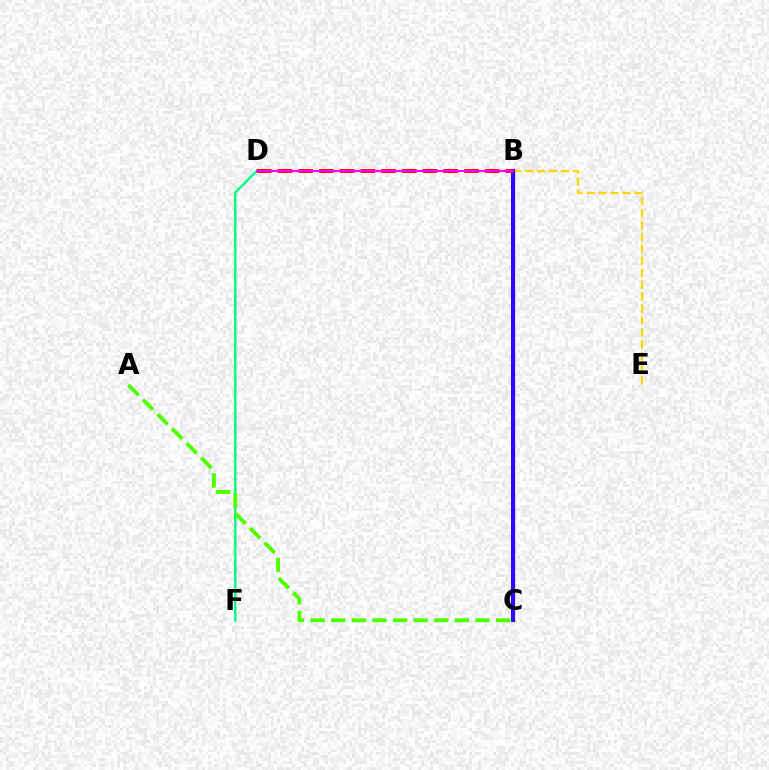{('D', 'F'): [{'color': '#00ff86', 'line_style': 'solid', 'thickness': 1.79}], ('B', 'E'): [{'color': '#ffd500', 'line_style': 'dashed', 'thickness': 1.62}], ('A', 'C'): [{'color': '#4fff00', 'line_style': 'dashed', 'thickness': 2.8}], ('B', 'C'): [{'color': '#009eff', 'line_style': 'solid', 'thickness': 2.42}, {'color': '#3700ff', 'line_style': 'solid', 'thickness': 2.9}], ('B', 'D'): [{'color': '#ff0000', 'line_style': 'dashed', 'thickness': 2.81}, {'color': '#ff00ed', 'line_style': 'solid', 'thickness': 1.54}]}